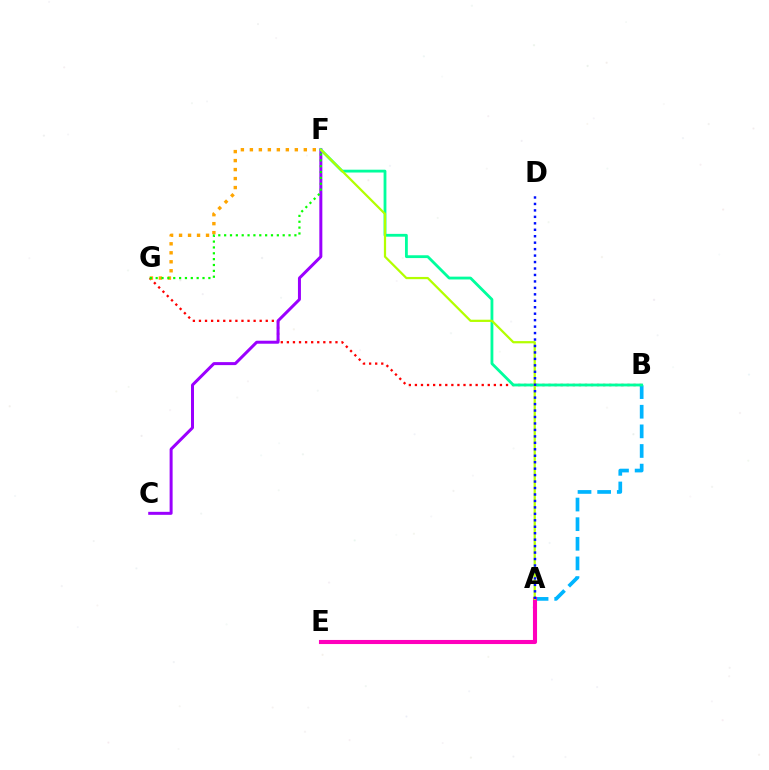{('B', 'G'): [{'color': '#ff0000', 'line_style': 'dotted', 'thickness': 1.65}], ('C', 'F'): [{'color': '#9b00ff', 'line_style': 'solid', 'thickness': 2.16}], ('A', 'B'): [{'color': '#00b5ff', 'line_style': 'dashed', 'thickness': 2.67}], ('A', 'E'): [{'color': '#ff00bd', 'line_style': 'solid', 'thickness': 2.94}], ('B', 'F'): [{'color': '#00ff9d', 'line_style': 'solid', 'thickness': 2.03}], ('A', 'F'): [{'color': '#b3ff00', 'line_style': 'solid', 'thickness': 1.61}], ('F', 'G'): [{'color': '#ffa500', 'line_style': 'dotted', 'thickness': 2.44}, {'color': '#08ff00', 'line_style': 'dotted', 'thickness': 1.59}], ('A', 'D'): [{'color': '#0010ff', 'line_style': 'dotted', 'thickness': 1.75}]}